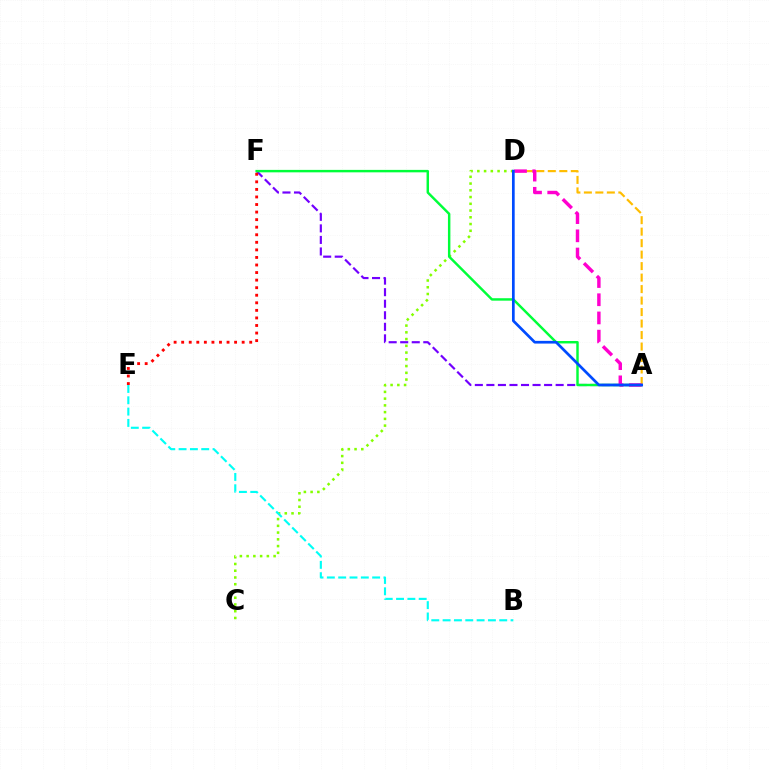{('C', 'D'): [{'color': '#84ff00', 'line_style': 'dotted', 'thickness': 1.83}], ('A', 'F'): [{'color': '#7200ff', 'line_style': 'dashed', 'thickness': 1.57}, {'color': '#00ff39', 'line_style': 'solid', 'thickness': 1.76}], ('B', 'E'): [{'color': '#00fff6', 'line_style': 'dashed', 'thickness': 1.54}], ('E', 'F'): [{'color': '#ff0000', 'line_style': 'dotted', 'thickness': 2.05}], ('A', 'D'): [{'color': '#ffbd00', 'line_style': 'dashed', 'thickness': 1.56}, {'color': '#ff00cf', 'line_style': 'dashed', 'thickness': 2.47}, {'color': '#004bff', 'line_style': 'solid', 'thickness': 1.95}]}